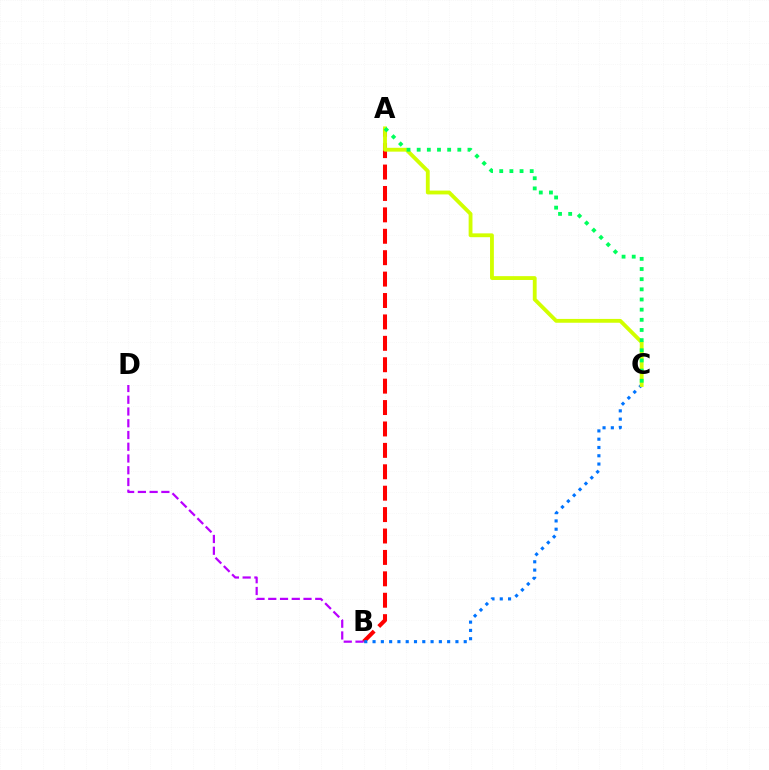{('A', 'B'): [{'color': '#ff0000', 'line_style': 'dashed', 'thickness': 2.91}], ('B', 'C'): [{'color': '#0074ff', 'line_style': 'dotted', 'thickness': 2.25}], ('A', 'C'): [{'color': '#d1ff00', 'line_style': 'solid', 'thickness': 2.76}, {'color': '#00ff5c', 'line_style': 'dotted', 'thickness': 2.76}], ('B', 'D'): [{'color': '#b900ff', 'line_style': 'dashed', 'thickness': 1.6}]}